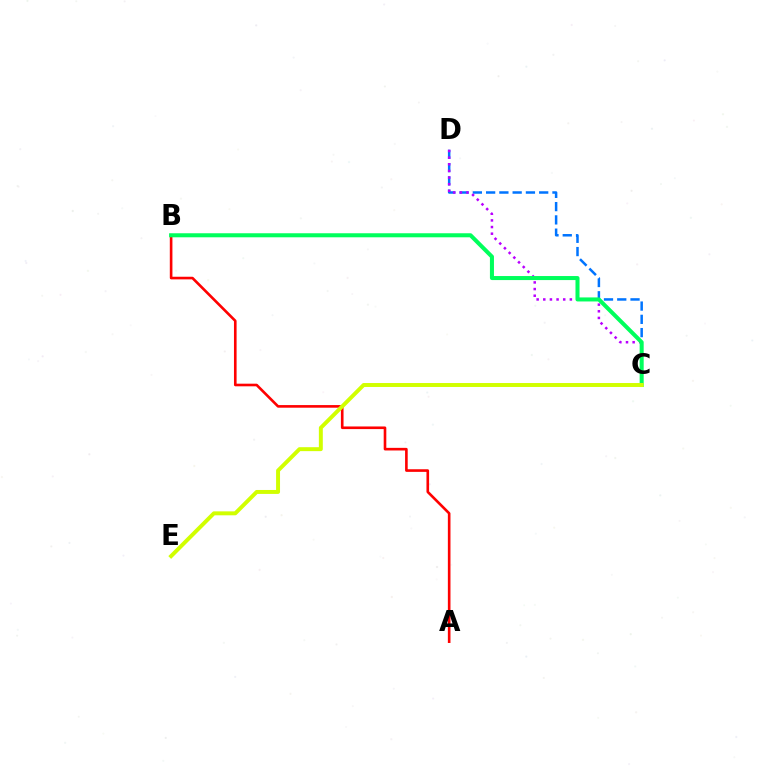{('C', 'D'): [{'color': '#0074ff', 'line_style': 'dashed', 'thickness': 1.8}, {'color': '#b900ff', 'line_style': 'dotted', 'thickness': 1.81}], ('A', 'B'): [{'color': '#ff0000', 'line_style': 'solid', 'thickness': 1.89}], ('B', 'C'): [{'color': '#00ff5c', 'line_style': 'solid', 'thickness': 2.91}], ('C', 'E'): [{'color': '#d1ff00', 'line_style': 'solid', 'thickness': 2.84}]}